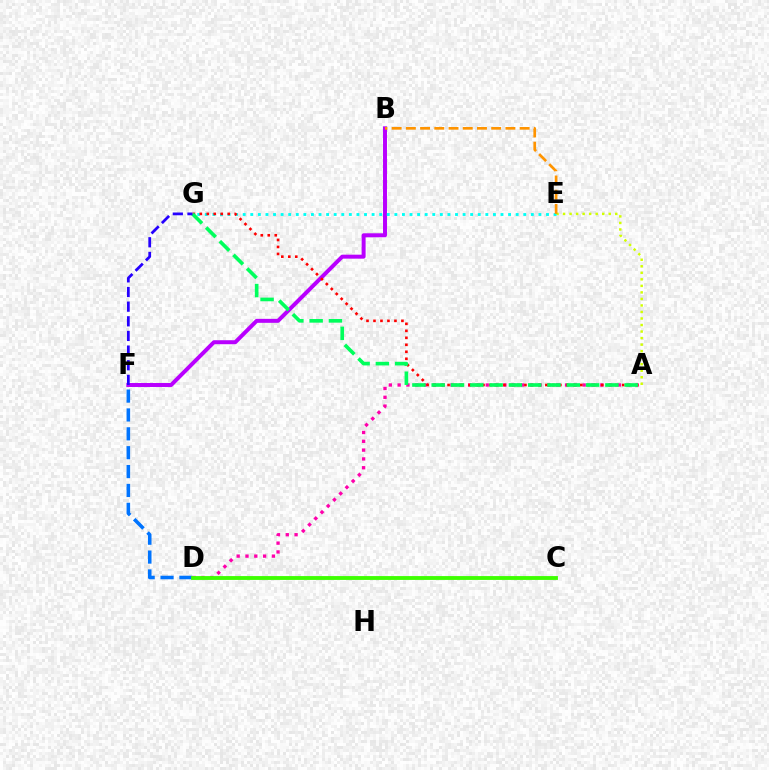{('A', 'D'): [{'color': '#ff00ac', 'line_style': 'dotted', 'thickness': 2.39}], ('B', 'F'): [{'color': '#b900ff', 'line_style': 'solid', 'thickness': 2.86}], ('A', 'E'): [{'color': '#d1ff00', 'line_style': 'dotted', 'thickness': 1.77}], ('E', 'G'): [{'color': '#00fff6', 'line_style': 'dotted', 'thickness': 2.06}], ('B', 'E'): [{'color': '#ff9400', 'line_style': 'dashed', 'thickness': 1.93}], ('A', 'G'): [{'color': '#ff0000', 'line_style': 'dotted', 'thickness': 1.9}, {'color': '#00ff5c', 'line_style': 'dashed', 'thickness': 2.62}], ('D', 'F'): [{'color': '#0074ff', 'line_style': 'dashed', 'thickness': 2.56}], ('F', 'G'): [{'color': '#2500ff', 'line_style': 'dashed', 'thickness': 1.99}], ('C', 'D'): [{'color': '#3dff00', 'line_style': 'solid', 'thickness': 2.77}]}